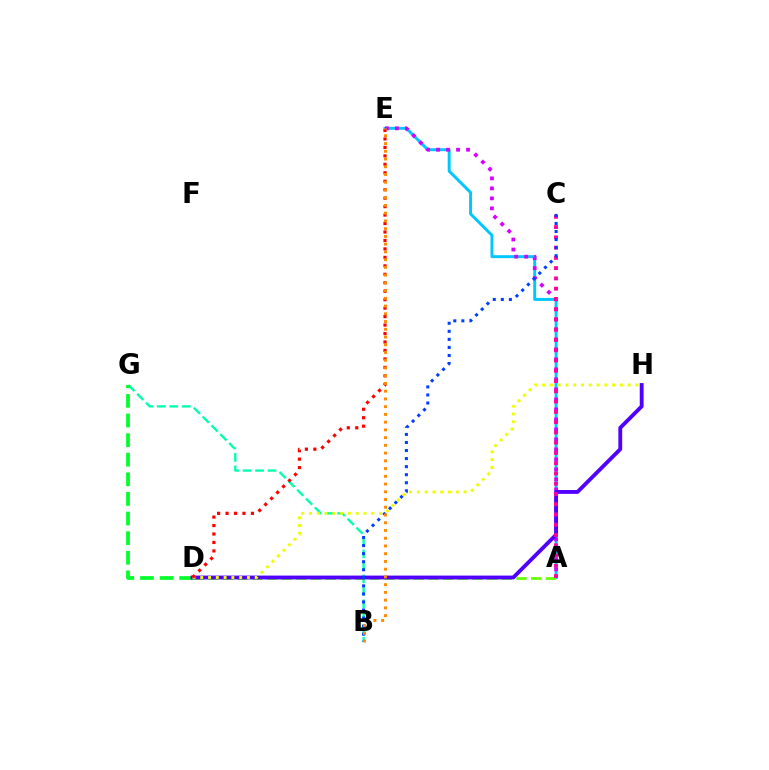{('B', 'G'): [{'color': '#00ffaf', 'line_style': 'dashed', 'thickness': 1.7}], ('A', 'E'): [{'color': '#00c7ff', 'line_style': 'solid', 'thickness': 2.12}, {'color': '#d600ff', 'line_style': 'dotted', 'thickness': 2.72}], ('D', 'G'): [{'color': '#00ff27', 'line_style': 'dashed', 'thickness': 2.66}], ('A', 'D'): [{'color': '#66ff00', 'line_style': 'dashed', 'thickness': 1.99}], ('D', 'H'): [{'color': '#4f00ff', 'line_style': 'solid', 'thickness': 2.77}, {'color': '#eeff00', 'line_style': 'dotted', 'thickness': 2.11}], ('A', 'C'): [{'color': '#ff00a0', 'line_style': 'dotted', 'thickness': 2.79}], ('B', 'C'): [{'color': '#003fff', 'line_style': 'dotted', 'thickness': 2.19}], ('D', 'E'): [{'color': '#ff0000', 'line_style': 'dotted', 'thickness': 2.3}], ('B', 'E'): [{'color': '#ff8800', 'line_style': 'dotted', 'thickness': 2.1}]}